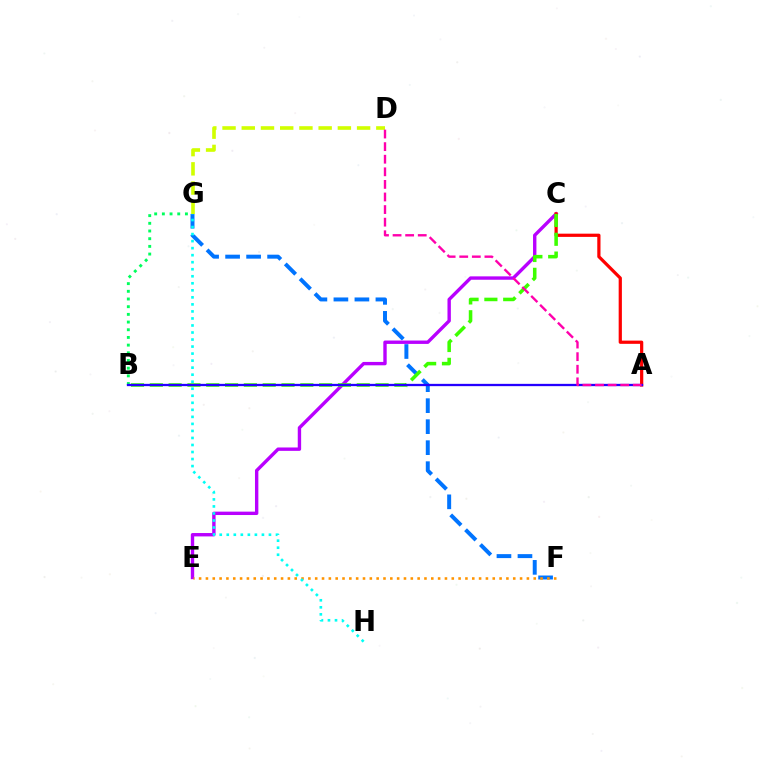{('F', 'G'): [{'color': '#0074ff', 'line_style': 'dashed', 'thickness': 2.85}], ('C', 'E'): [{'color': '#b900ff', 'line_style': 'solid', 'thickness': 2.43}], ('E', 'F'): [{'color': '#ff9400', 'line_style': 'dotted', 'thickness': 1.86}], ('A', 'C'): [{'color': '#ff0000', 'line_style': 'solid', 'thickness': 2.32}], ('B', 'G'): [{'color': '#00ff5c', 'line_style': 'dotted', 'thickness': 2.09}], ('G', 'H'): [{'color': '#00fff6', 'line_style': 'dotted', 'thickness': 1.91}], ('B', 'C'): [{'color': '#3dff00', 'line_style': 'dashed', 'thickness': 2.56}], ('D', 'G'): [{'color': '#d1ff00', 'line_style': 'dashed', 'thickness': 2.61}], ('A', 'B'): [{'color': '#2500ff', 'line_style': 'solid', 'thickness': 1.65}], ('A', 'D'): [{'color': '#ff00ac', 'line_style': 'dashed', 'thickness': 1.71}]}